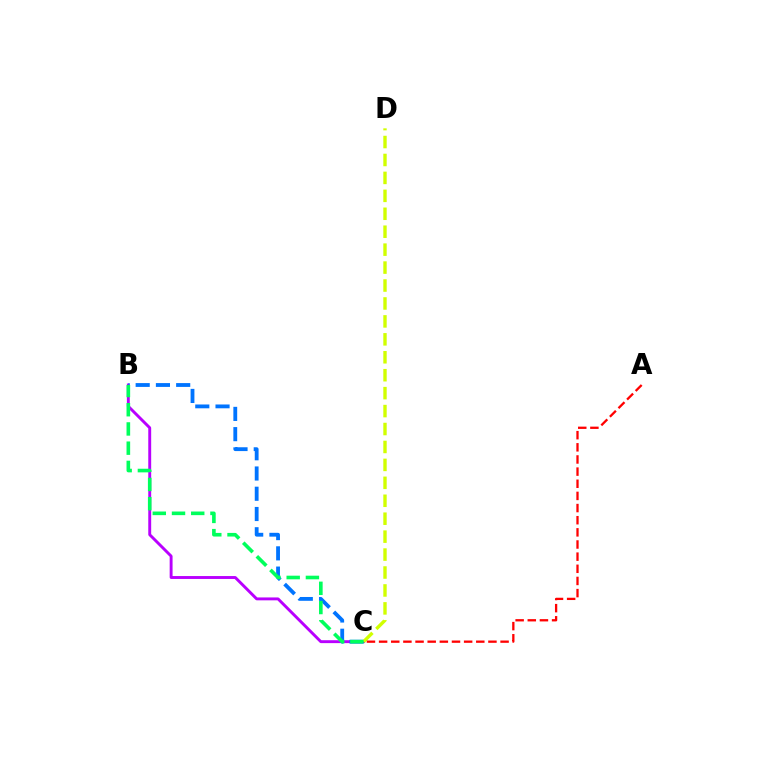{('B', 'C'): [{'color': '#b900ff', 'line_style': 'solid', 'thickness': 2.09}, {'color': '#0074ff', 'line_style': 'dashed', 'thickness': 2.75}, {'color': '#00ff5c', 'line_style': 'dashed', 'thickness': 2.61}], ('C', 'D'): [{'color': '#d1ff00', 'line_style': 'dashed', 'thickness': 2.44}], ('A', 'C'): [{'color': '#ff0000', 'line_style': 'dashed', 'thickness': 1.65}]}